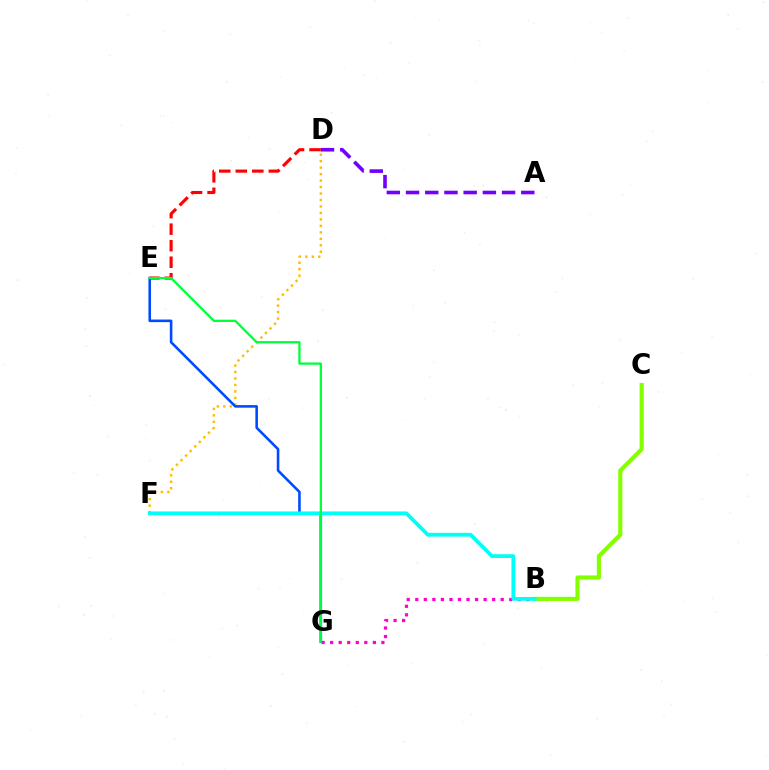{('D', 'F'): [{'color': '#ffbd00', 'line_style': 'dotted', 'thickness': 1.76}], ('D', 'E'): [{'color': '#ff0000', 'line_style': 'dashed', 'thickness': 2.25}], ('B', 'G'): [{'color': '#ff00cf', 'line_style': 'dotted', 'thickness': 2.32}], ('B', 'C'): [{'color': '#84ff00', 'line_style': 'solid', 'thickness': 2.98}], ('A', 'D'): [{'color': '#7200ff', 'line_style': 'dashed', 'thickness': 2.61}], ('E', 'G'): [{'color': '#004bff', 'line_style': 'solid', 'thickness': 1.86}, {'color': '#00ff39', 'line_style': 'solid', 'thickness': 1.63}], ('B', 'F'): [{'color': '#00fff6', 'line_style': 'solid', 'thickness': 2.72}]}